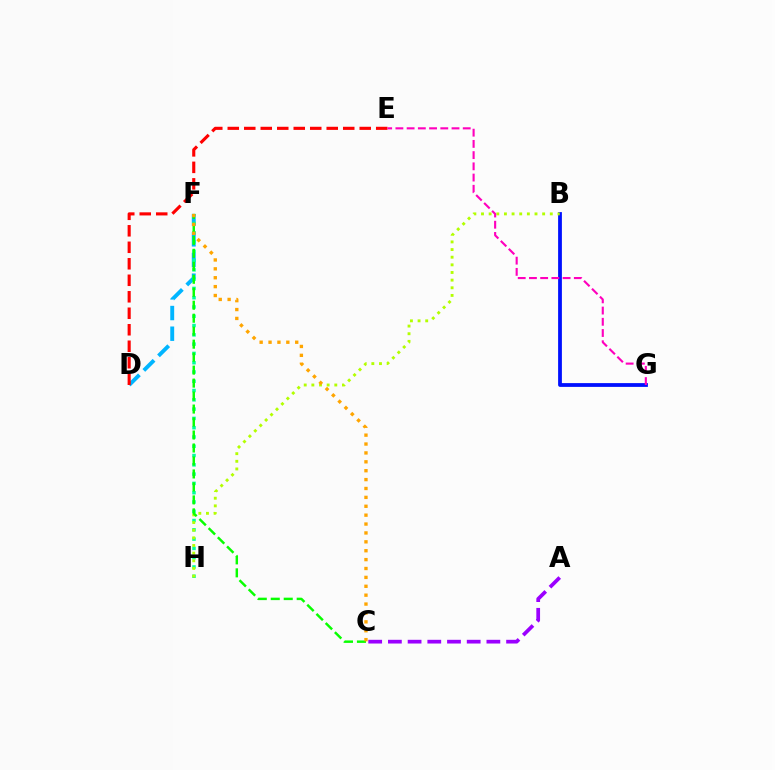{('D', 'F'): [{'color': '#00b5ff', 'line_style': 'dashed', 'thickness': 2.81}], ('B', 'G'): [{'color': '#0010ff', 'line_style': 'solid', 'thickness': 2.72}], ('D', 'E'): [{'color': '#ff0000', 'line_style': 'dashed', 'thickness': 2.24}], ('F', 'H'): [{'color': '#00ff9d', 'line_style': 'dotted', 'thickness': 2.52}], ('B', 'H'): [{'color': '#b3ff00', 'line_style': 'dotted', 'thickness': 2.08}], ('E', 'G'): [{'color': '#ff00bd', 'line_style': 'dashed', 'thickness': 1.52}], ('C', 'F'): [{'color': '#08ff00', 'line_style': 'dashed', 'thickness': 1.76}, {'color': '#ffa500', 'line_style': 'dotted', 'thickness': 2.42}], ('A', 'C'): [{'color': '#9b00ff', 'line_style': 'dashed', 'thickness': 2.68}]}